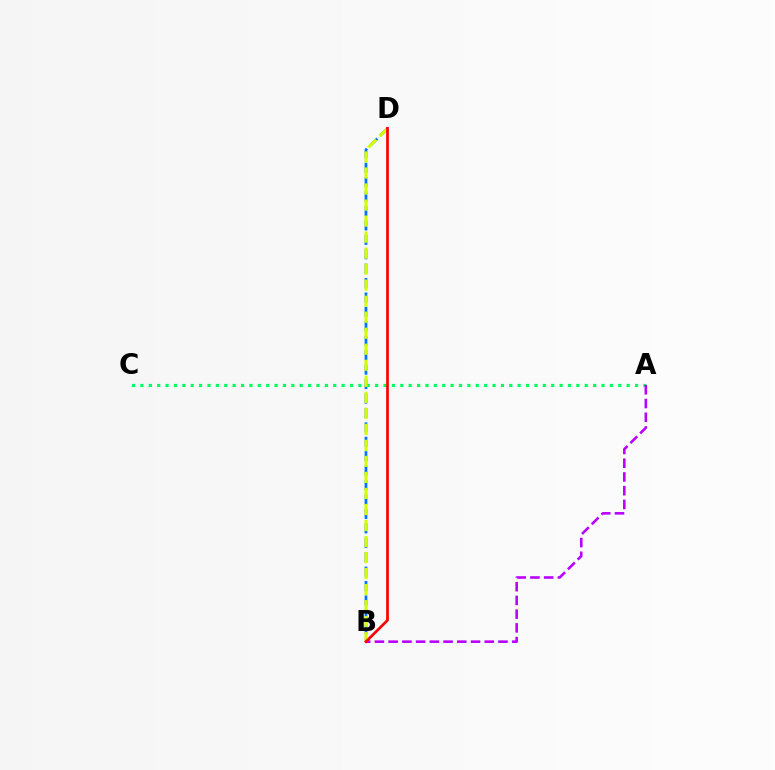{('B', 'D'): [{'color': '#0074ff', 'line_style': 'dashed', 'thickness': 1.96}, {'color': '#d1ff00', 'line_style': 'dashed', 'thickness': 2.18}, {'color': '#ff0000', 'line_style': 'solid', 'thickness': 1.95}], ('A', 'C'): [{'color': '#00ff5c', 'line_style': 'dotted', 'thickness': 2.28}], ('A', 'B'): [{'color': '#b900ff', 'line_style': 'dashed', 'thickness': 1.87}]}